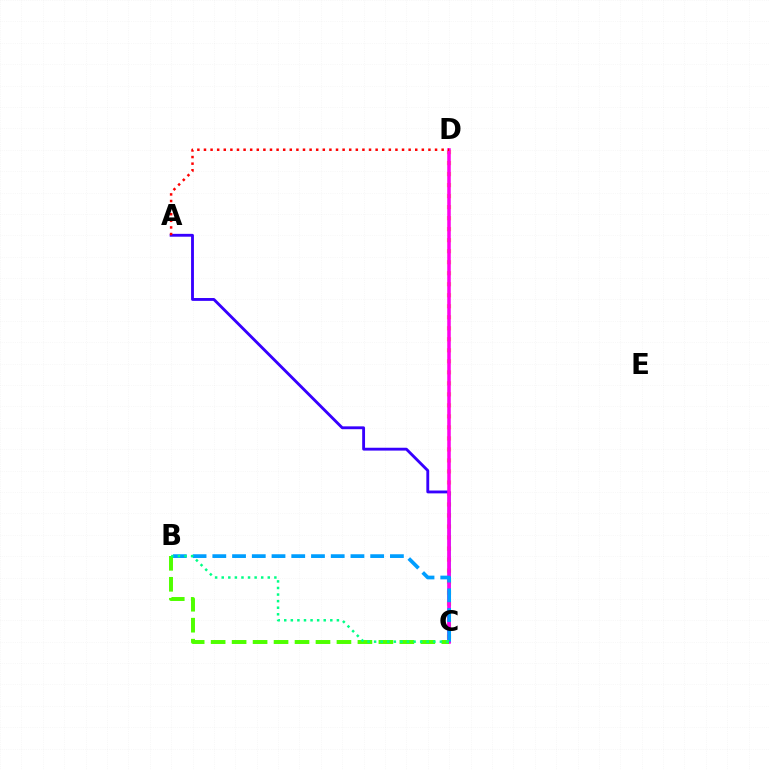{('C', 'D'): [{'color': '#ffd500', 'line_style': 'dotted', 'thickness': 2.99}, {'color': '#ff00ed', 'line_style': 'solid', 'thickness': 2.55}], ('A', 'C'): [{'color': '#3700ff', 'line_style': 'solid', 'thickness': 2.05}], ('B', 'C'): [{'color': '#009eff', 'line_style': 'dashed', 'thickness': 2.68}, {'color': '#4fff00', 'line_style': 'dashed', 'thickness': 2.85}, {'color': '#00ff86', 'line_style': 'dotted', 'thickness': 1.79}], ('A', 'D'): [{'color': '#ff0000', 'line_style': 'dotted', 'thickness': 1.79}]}